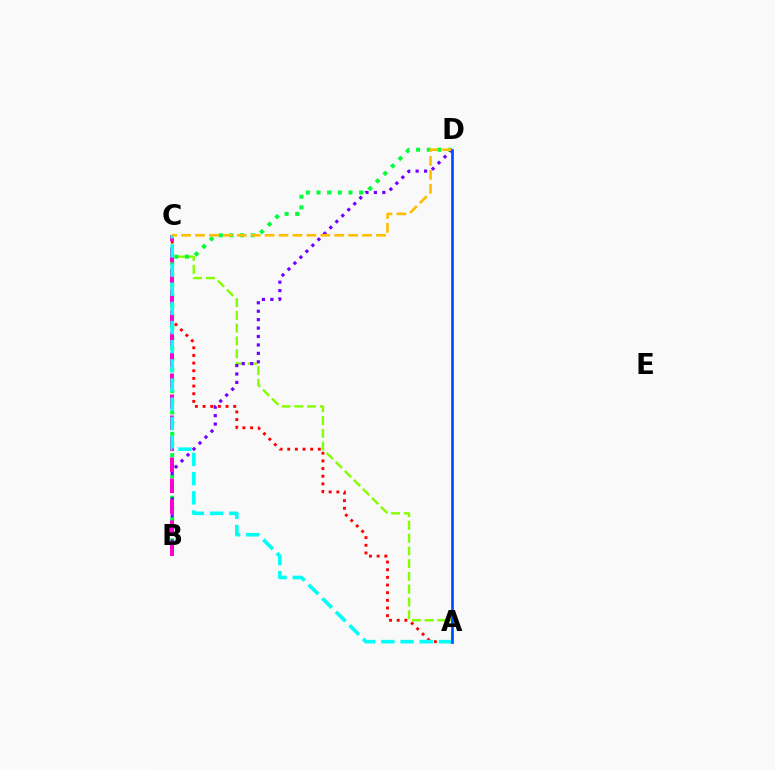{('A', 'C'): [{'color': '#84ff00', 'line_style': 'dashed', 'thickness': 1.73}, {'color': '#ff0000', 'line_style': 'dotted', 'thickness': 2.08}, {'color': '#00fff6', 'line_style': 'dashed', 'thickness': 2.61}], ('B', 'D'): [{'color': '#00ff39', 'line_style': 'dotted', 'thickness': 2.9}, {'color': '#7200ff', 'line_style': 'dotted', 'thickness': 2.29}], ('B', 'C'): [{'color': '#ff00cf', 'line_style': 'dashed', 'thickness': 2.85}], ('C', 'D'): [{'color': '#ffbd00', 'line_style': 'dashed', 'thickness': 1.89}], ('A', 'D'): [{'color': '#004bff', 'line_style': 'solid', 'thickness': 1.91}]}